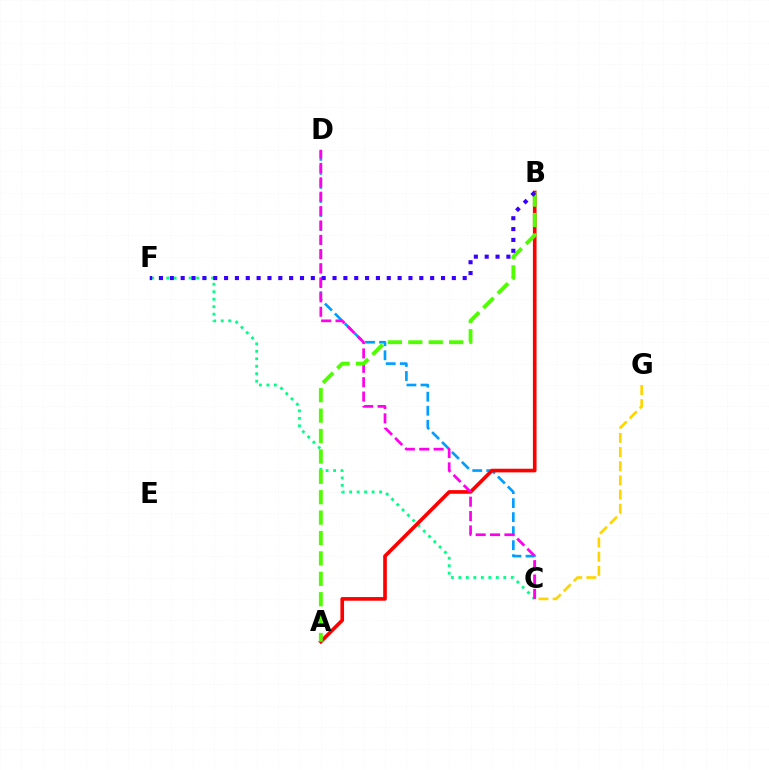{('C', 'D'): [{'color': '#009eff', 'line_style': 'dashed', 'thickness': 1.91}, {'color': '#ff00ed', 'line_style': 'dashed', 'thickness': 1.95}], ('C', 'F'): [{'color': '#00ff86', 'line_style': 'dotted', 'thickness': 2.03}], ('C', 'G'): [{'color': '#ffd500', 'line_style': 'dashed', 'thickness': 1.93}], ('A', 'B'): [{'color': '#ff0000', 'line_style': 'solid', 'thickness': 2.62}, {'color': '#4fff00', 'line_style': 'dashed', 'thickness': 2.77}], ('B', 'F'): [{'color': '#3700ff', 'line_style': 'dotted', 'thickness': 2.95}]}